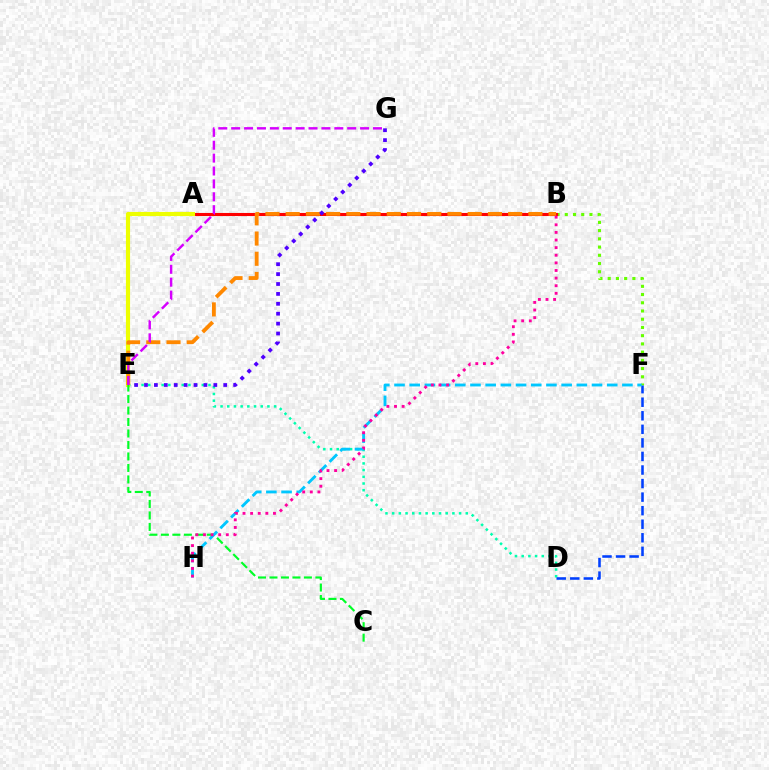{('B', 'F'): [{'color': '#66ff00', 'line_style': 'dotted', 'thickness': 2.23}], ('D', 'E'): [{'color': '#00ffaf', 'line_style': 'dotted', 'thickness': 1.82}], ('A', 'B'): [{'color': '#ff0000', 'line_style': 'solid', 'thickness': 2.21}], ('A', 'E'): [{'color': '#eeff00', 'line_style': 'solid', 'thickness': 2.98}], ('C', 'E'): [{'color': '#00ff27', 'line_style': 'dashed', 'thickness': 1.56}], ('B', 'E'): [{'color': '#ff8800', 'line_style': 'dashed', 'thickness': 2.75}], ('E', 'G'): [{'color': '#d600ff', 'line_style': 'dashed', 'thickness': 1.75}, {'color': '#4f00ff', 'line_style': 'dotted', 'thickness': 2.69}], ('D', 'F'): [{'color': '#003fff', 'line_style': 'dashed', 'thickness': 1.84}], ('F', 'H'): [{'color': '#00c7ff', 'line_style': 'dashed', 'thickness': 2.06}], ('B', 'H'): [{'color': '#ff00a0', 'line_style': 'dotted', 'thickness': 2.07}]}